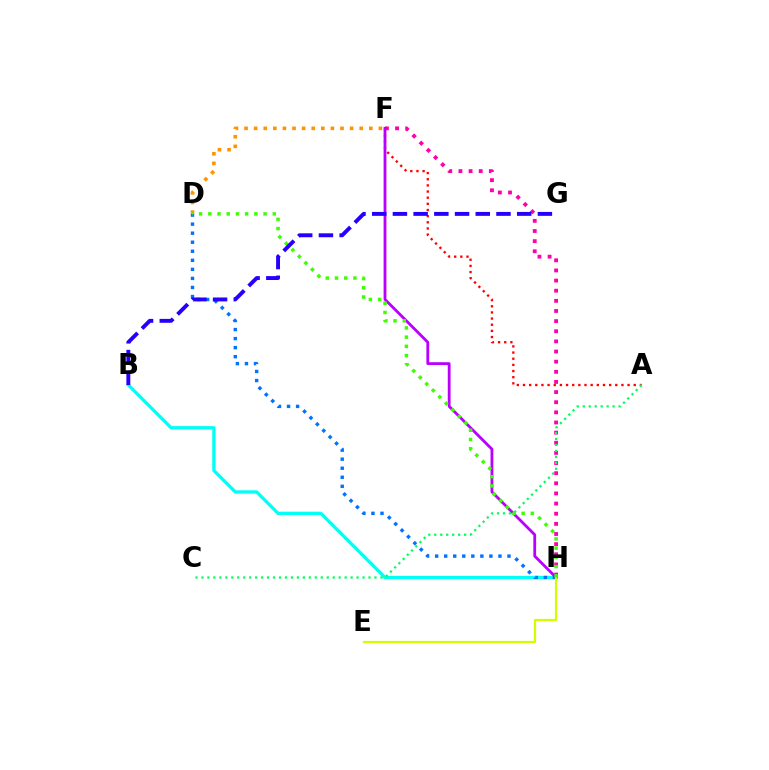{('B', 'H'): [{'color': '#00fff6', 'line_style': 'solid', 'thickness': 2.38}], ('D', 'H'): [{'color': '#0074ff', 'line_style': 'dotted', 'thickness': 2.46}, {'color': '#3dff00', 'line_style': 'dotted', 'thickness': 2.5}], ('F', 'H'): [{'color': '#ff00ac', 'line_style': 'dotted', 'thickness': 2.75}, {'color': '#b900ff', 'line_style': 'solid', 'thickness': 2.02}], ('A', 'F'): [{'color': '#ff0000', 'line_style': 'dotted', 'thickness': 1.67}], ('D', 'F'): [{'color': '#ff9400', 'line_style': 'dotted', 'thickness': 2.61}], ('E', 'H'): [{'color': '#d1ff00', 'line_style': 'solid', 'thickness': 1.62}], ('B', 'G'): [{'color': '#2500ff', 'line_style': 'dashed', 'thickness': 2.81}], ('A', 'C'): [{'color': '#00ff5c', 'line_style': 'dotted', 'thickness': 1.62}]}